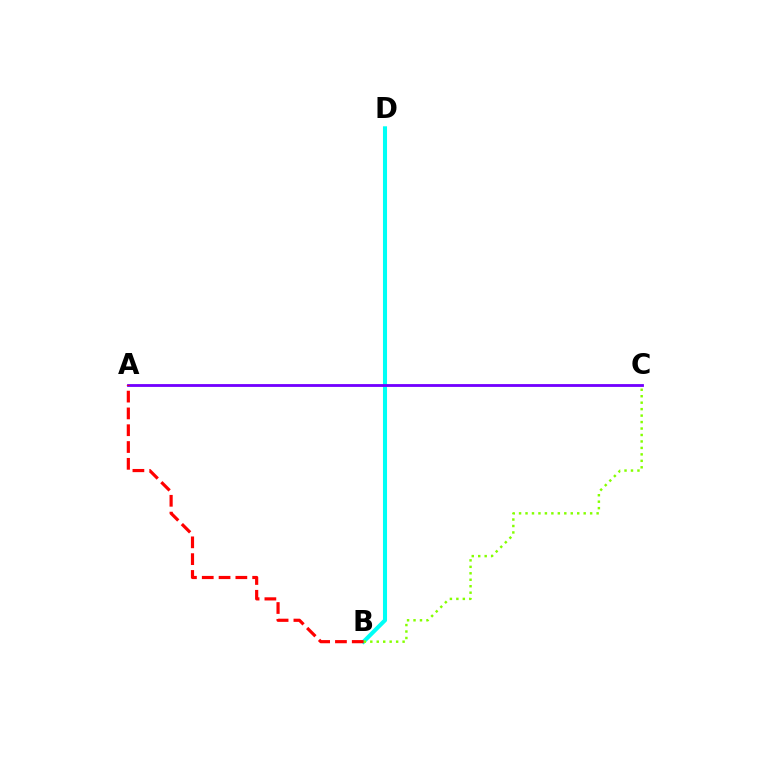{('B', 'D'): [{'color': '#00fff6', 'line_style': 'solid', 'thickness': 2.92}], ('B', 'C'): [{'color': '#84ff00', 'line_style': 'dotted', 'thickness': 1.76}], ('A', 'C'): [{'color': '#7200ff', 'line_style': 'solid', 'thickness': 2.03}], ('A', 'B'): [{'color': '#ff0000', 'line_style': 'dashed', 'thickness': 2.28}]}